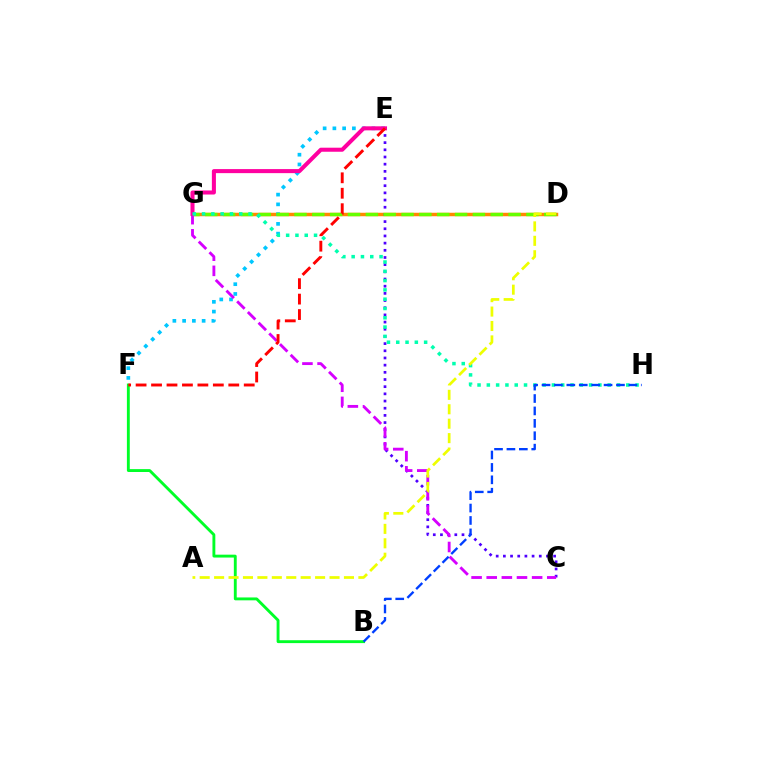{('B', 'F'): [{'color': '#00ff27', 'line_style': 'solid', 'thickness': 2.07}], ('D', 'G'): [{'color': '#ff8800', 'line_style': 'solid', 'thickness': 2.5}, {'color': '#66ff00', 'line_style': 'dashed', 'thickness': 2.42}], ('C', 'E'): [{'color': '#4f00ff', 'line_style': 'dotted', 'thickness': 1.95}], ('E', 'F'): [{'color': '#00c7ff', 'line_style': 'dotted', 'thickness': 2.65}, {'color': '#ff0000', 'line_style': 'dashed', 'thickness': 2.1}], ('C', 'G'): [{'color': '#d600ff', 'line_style': 'dashed', 'thickness': 2.06}], ('E', 'G'): [{'color': '#ff00a0', 'line_style': 'solid', 'thickness': 2.91}], ('G', 'H'): [{'color': '#00ffaf', 'line_style': 'dotted', 'thickness': 2.53}], ('A', 'D'): [{'color': '#eeff00', 'line_style': 'dashed', 'thickness': 1.96}], ('B', 'H'): [{'color': '#003fff', 'line_style': 'dashed', 'thickness': 1.69}]}